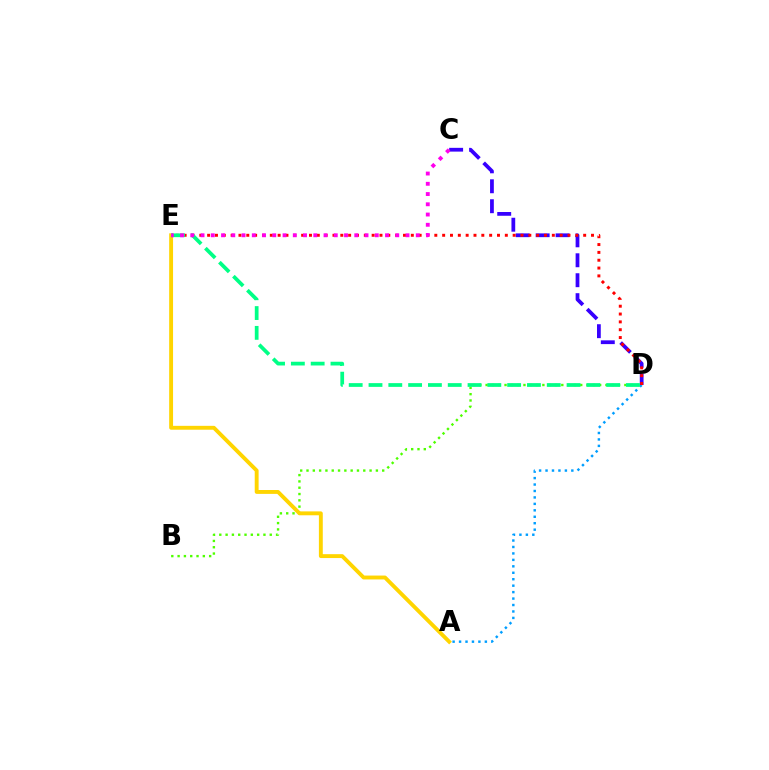{('B', 'D'): [{'color': '#4fff00', 'line_style': 'dotted', 'thickness': 1.71}], ('A', 'E'): [{'color': '#ffd500', 'line_style': 'solid', 'thickness': 2.8}], ('A', 'D'): [{'color': '#009eff', 'line_style': 'dotted', 'thickness': 1.75}], ('C', 'D'): [{'color': '#3700ff', 'line_style': 'dashed', 'thickness': 2.71}], ('D', 'E'): [{'color': '#ff0000', 'line_style': 'dotted', 'thickness': 2.13}, {'color': '#00ff86', 'line_style': 'dashed', 'thickness': 2.69}], ('C', 'E'): [{'color': '#ff00ed', 'line_style': 'dotted', 'thickness': 2.78}]}